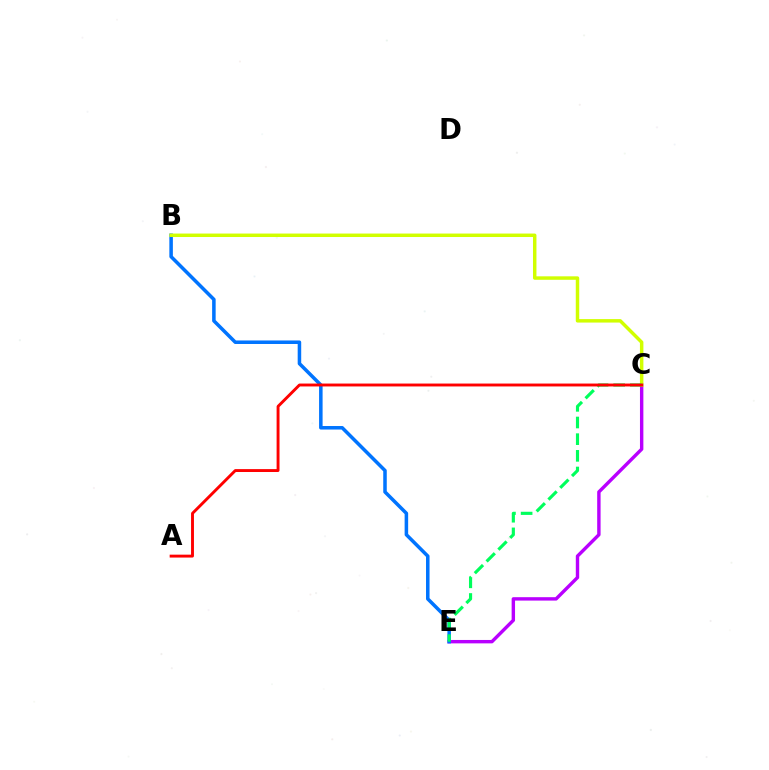{('C', 'E'): [{'color': '#b900ff', 'line_style': 'solid', 'thickness': 2.45}, {'color': '#00ff5c', 'line_style': 'dashed', 'thickness': 2.26}], ('B', 'E'): [{'color': '#0074ff', 'line_style': 'solid', 'thickness': 2.54}], ('B', 'C'): [{'color': '#d1ff00', 'line_style': 'solid', 'thickness': 2.49}], ('A', 'C'): [{'color': '#ff0000', 'line_style': 'solid', 'thickness': 2.09}]}